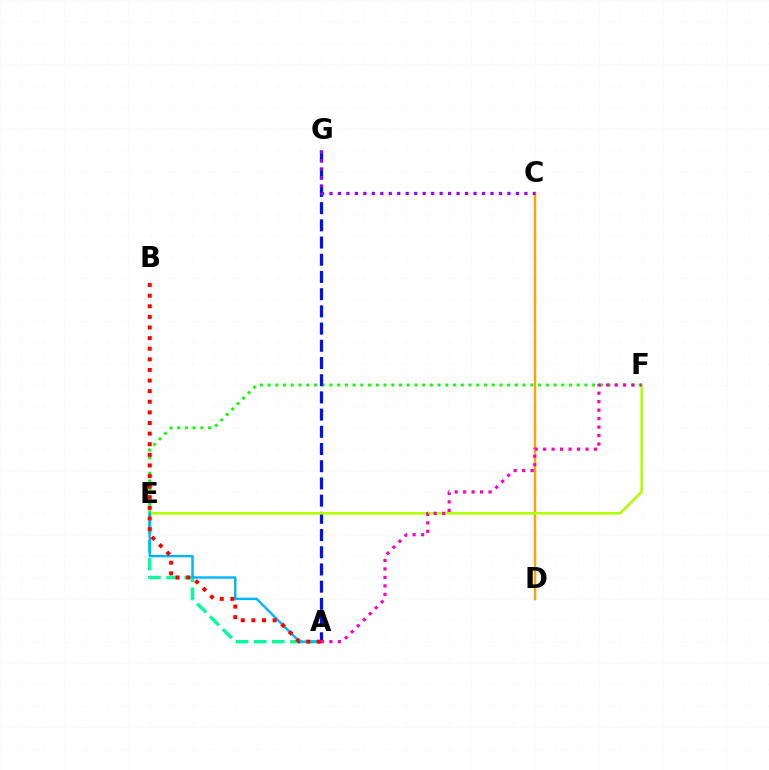{('C', 'D'): [{'color': '#ffa500', 'line_style': 'solid', 'thickness': 1.75}], ('E', 'F'): [{'color': '#08ff00', 'line_style': 'dotted', 'thickness': 2.1}, {'color': '#b3ff00', 'line_style': 'solid', 'thickness': 1.88}], ('A', 'E'): [{'color': '#00ff9d', 'line_style': 'dashed', 'thickness': 2.46}, {'color': '#00b5ff', 'line_style': 'solid', 'thickness': 1.73}], ('A', 'G'): [{'color': '#0010ff', 'line_style': 'dashed', 'thickness': 2.34}], ('C', 'G'): [{'color': '#9b00ff', 'line_style': 'dotted', 'thickness': 2.3}], ('A', 'B'): [{'color': '#ff0000', 'line_style': 'dotted', 'thickness': 2.88}], ('A', 'F'): [{'color': '#ff00bd', 'line_style': 'dotted', 'thickness': 2.3}]}